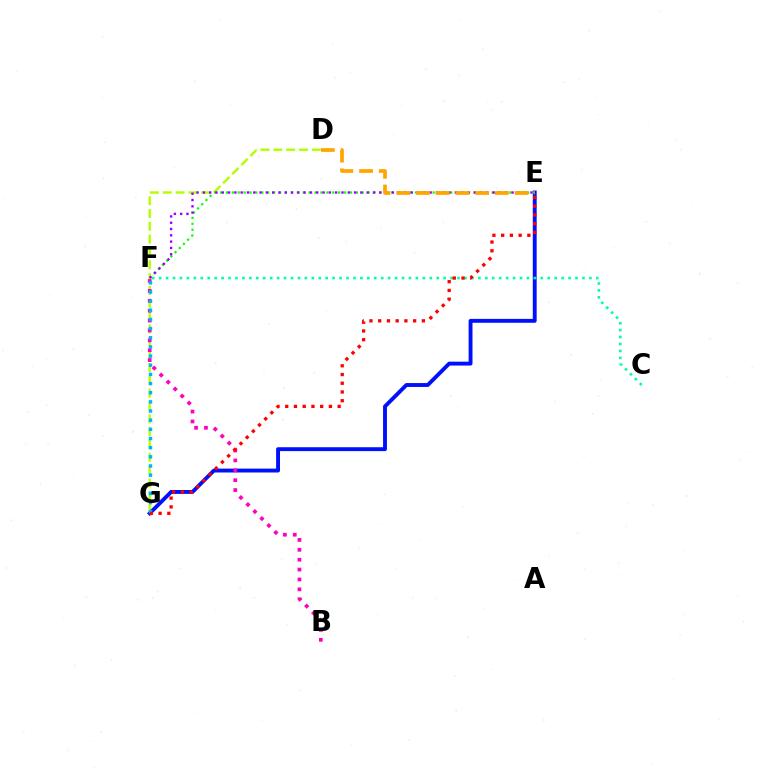{('D', 'G'): [{'color': '#b3ff00', 'line_style': 'dashed', 'thickness': 1.74}], ('E', 'G'): [{'color': '#0010ff', 'line_style': 'solid', 'thickness': 2.8}, {'color': '#ff0000', 'line_style': 'dotted', 'thickness': 2.37}], ('C', 'F'): [{'color': '#00ff9d', 'line_style': 'dotted', 'thickness': 1.89}], ('B', 'F'): [{'color': '#ff00bd', 'line_style': 'dotted', 'thickness': 2.69}], ('E', 'F'): [{'color': '#08ff00', 'line_style': 'dotted', 'thickness': 1.6}, {'color': '#9b00ff', 'line_style': 'dotted', 'thickness': 1.71}], ('F', 'G'): [{'color': '#00b5ff', 'line_style': 'dotted', 'thickness': 2.49}], ('D', 'E'): [{'color': '#ffa500', 'line_style': 'dashed', 'thickness': 2.68}]}